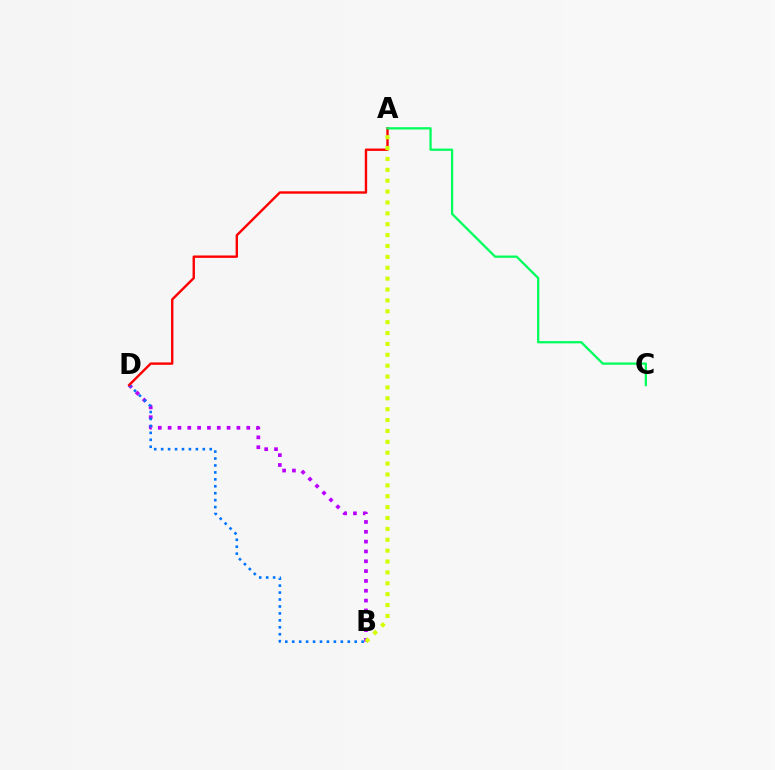{('B', 'D'): [{'color': '#b900ff', 'line_style': 'dotted', 'thickness': 2.67}, {'color': '#0074ff', 'line_style': 'dotted', 'thickness': 1.89}], ('A', 'D'): [{'color': '#ff0000', 'line_style': 'solid', 'thickness': 1.72}], ('A', 'C'): [{'color': '#00ff5c', 'line_style': 'solid', 'thickness': 1.65}], ('A', 'B'): [{'color': '#d1ff00', 'line_style': 'dotted', 'thickness': 2.96}]}